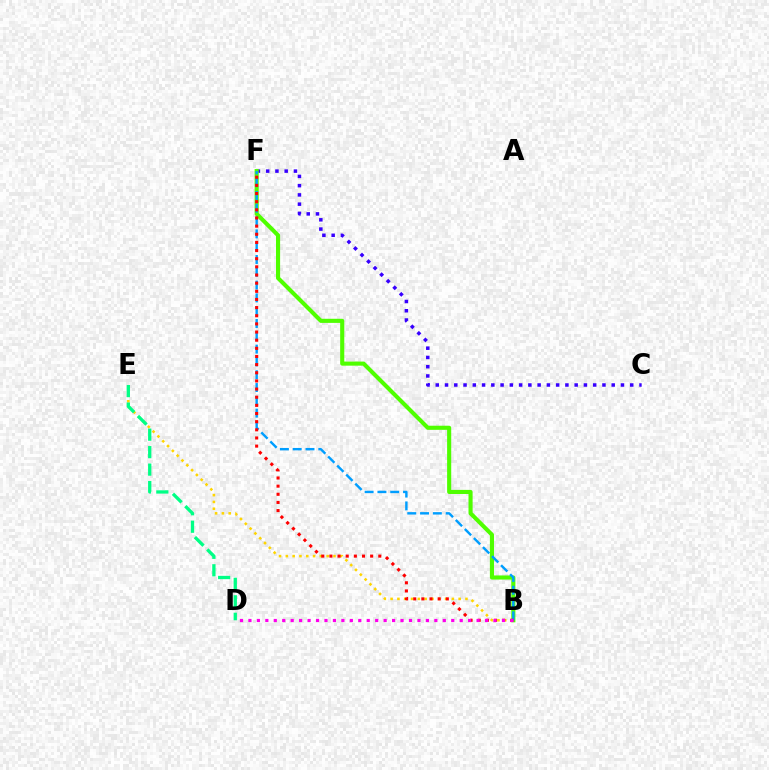{('B', 'E'): [{'color': '#ffd500', 'line_style': 'dotted', 'thickness': 1.85}], ('C', 'F'): [{'color': '#3700ff', 'line_style': 'dotted', 'thickness': 2.52}], ('B', 'F'): [{'color': '#4fff00', 'line_style': 'solid', 'thickness': 2.96}, {'color': '#009eff', 'line_style': 'dashed', 'thickness': 1.74}, {'color': '#ff0000', 'line_style': 'dotted', 'thickness': 2.21}], ('D', 'E'): [{'color': '#00ff86', 'line_style': 'dashed', 'thickness': 2.37}], ('B', 'D'): [{'color': '#ff00ed', 'line_style': 'dotted', 'thickness': 2.3}]}